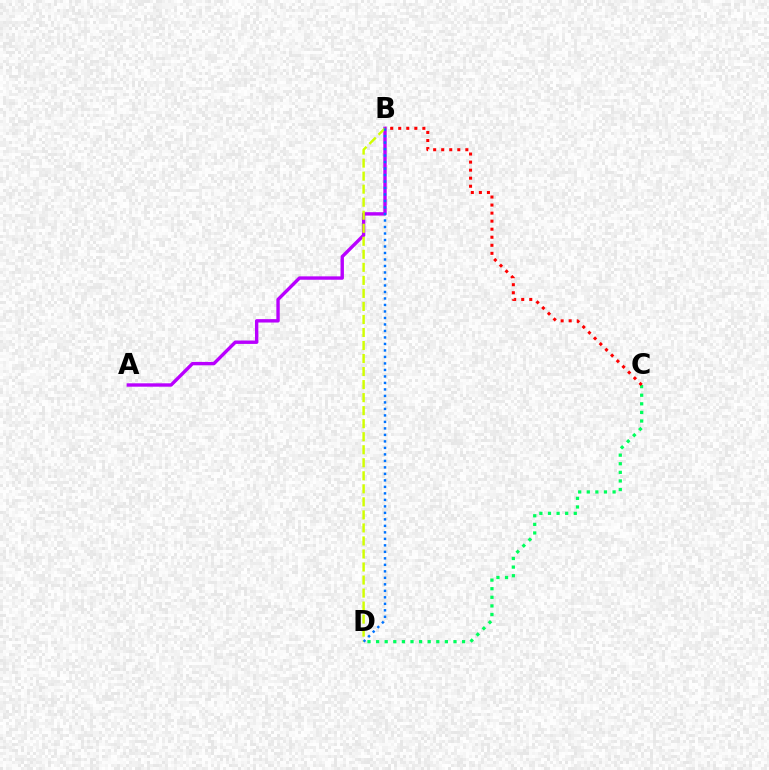{('A', 'B'): [{'color': '#b900ff', 'line_style': 'solid', 'thickness': 2.44}], ('B', 'D'): [{'color': '#d1ff00', 'line_style': 'dashed', 'thickness': 1.77}, {'color': '#0074ff', 'line_style': 'dotted', 'thickness': 1.77}], ('C', 'D'): [{'color': '#00ff5c', 'line_style': 'dotted', 'thickness': 2.34}], ('B', 'C'): [{'color': '#ff0000', 'line_style': 'dotted', 'thickness': 2.19}]}